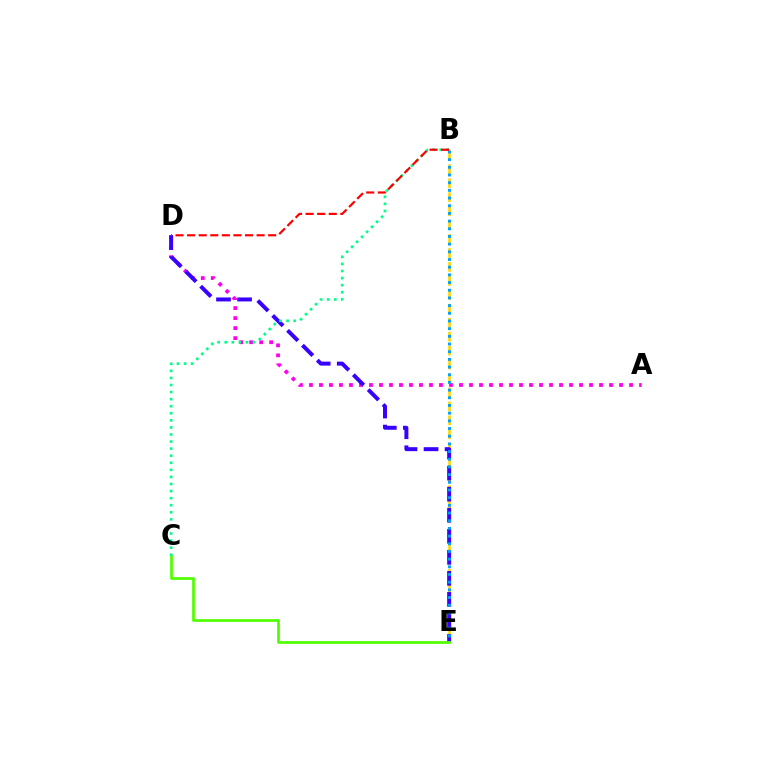{('A', 'D'): [{'color': '#ff00ed', 'line_style': 'dotted', 'thickness': 2.72}], ('B', 'E'): [{'color': '#ffd500', 'line_style': 'dashed', 'thickness': 1.89}, {'color': '#009eff', 'line_style': 'dotted', 'thickness': 2.09}], ('D', 'E'): [{'color': '#3700ff', 'line_style': 'dashed', 'thickness': 2.86}], ('C', 'E'): [{'color': '#4fff00', 'line_style': 'solid', 'thickness': 1.95}], ('B', 'C'): [{'color': '#00ff86', 'line_style': 'dotted', 'thickness': 1.92}], ('B', 'D'): [{'color': '#ff0000', 'line_style': 'dashed', 'thickness': 1.57}]}